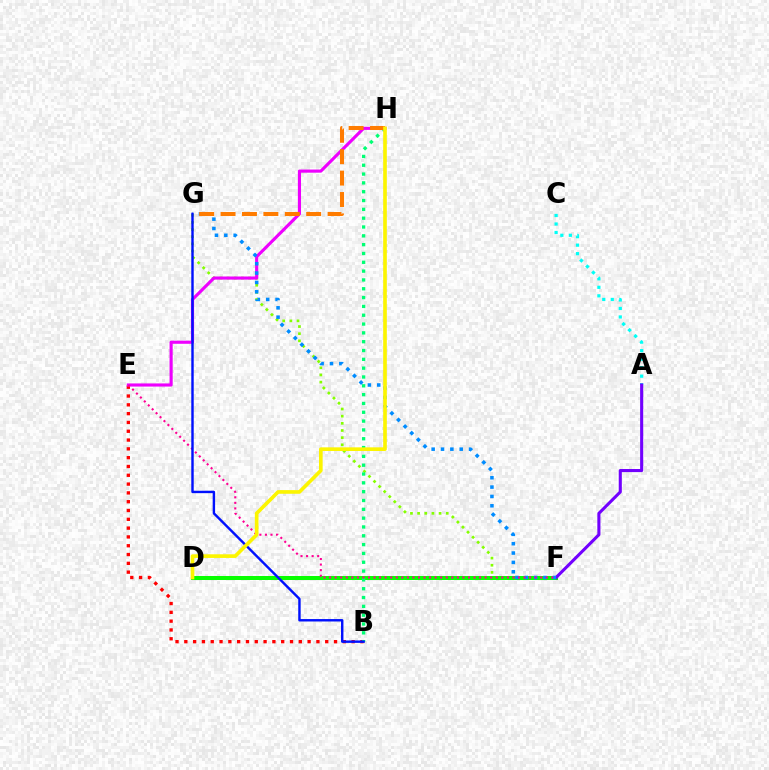{('F', 'G'): [{'color': '#84ff00', 'line_style': 'dotted', 'thickness': 1.94}, {'color': '#008cff', 'line_style': 'dotted', 'thickness': 2.54}], ('B', 'E'): [{'color': '#ff0000', 'line_style': 'dotted', 'thickness': 2.39}], ('A', 'C'): [{'color': '#00fff6', 'line_style': 'dotted', 'thickness': 2.31}], ('E', 'H'): [{'color': '#ee00ff', 'line_style': 'solid', 'thickness': 2.26}], ('D', 'F'): [{'color': '#08ff00', 'line_style': 'solid', 'thickness': 2.88}], ('A', 'F'): [{'color': '#7200ff', 'line_style': 'solid', 'thickness': 2.22}], ('B', 'H'): [{'color': '#00ff74', 'line_style': 'dotted', 'thickness': 2.4}], ('E', 'F'): [{'color': '#ff0094', 'line_style': 'dotted', 'thickness': 1.51}], ('B', 'G'): [{'color': '#0010ff', 'line_style': 'solid', 'thickness': 1.74}], ('G', 'H'): [{'color': '#ff7c00', 'line_style': 'dashed', 'thickness': 2.91}], ('D', 'H'): [{'color': '#fcf500', 'line_style': 'solid', 'thickness': 2.63}]}